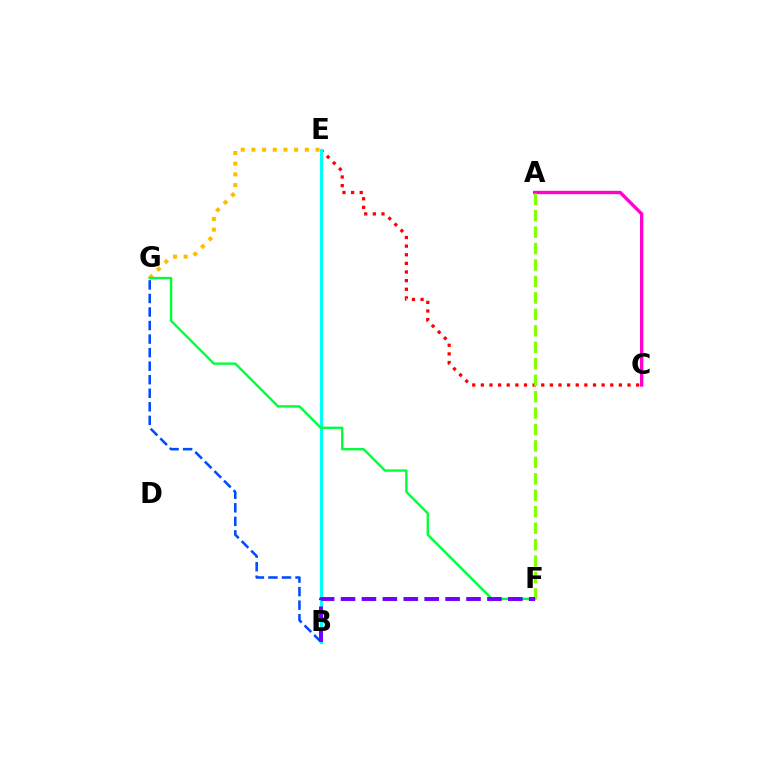{('A', 'C'): [{'color': '#ff00cf', 'line_style': 'solid', 'thickness': 2.41}], ('E', 'G'): [{'color': '#ffbd00', 'line_style': 'dotted', 'thickness': 2.9}], ('C', 'E'): [{'color': '#ff0000', 'line_style': 'dotted', 'thickness': 2.34}], ('B', 'G'): [{'color': '#004bff', 'line_style': 'dashed', 'thickness': 1.84}], ('A', 'F'): [{'color': '#84ff00', 'line_style': 'dashed', 'thickness': 2.23}], ('B', 'E'): [{'color': '#00fff6', 'line_style': 'solid', 'thickness': 2.22}], ('F', 'G'): [{'color': '#00ff39', 'line_style': 'solid', 'thickness': 1.7}], ('B', 'F'): [{'color': '#7200ff', 'line_style': 'dashed', 'thickness': 2.84}]}